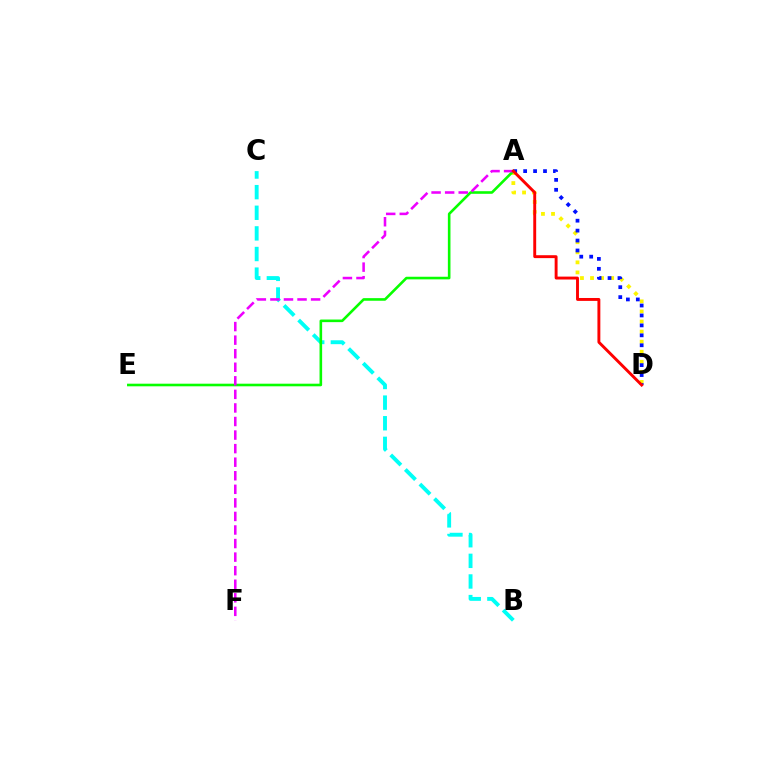{('B', 'C'): [{'color': '#00fff6', 'line_style': 'dashed', 'thickness': 2.8}], ('A', 'D'): [{'color': '#fcf500', 'line_style': 'dotted', 'thickness': 2.74}, {'color': '#0010ff', 'line_style': 'dotted', 'thickness': 2.7}, {'color': '#ff0000', 'line_style': 'solid', 'thickness': 2.09}], ('A', 'E'): [{'color': '#08ff00', 'line_style': 'solid', 'thickness': 1.88}], ('A', 'F'): [{'color': '#ee00ff', 'line_style': 'dashed', 'thickness': 1.84}]}